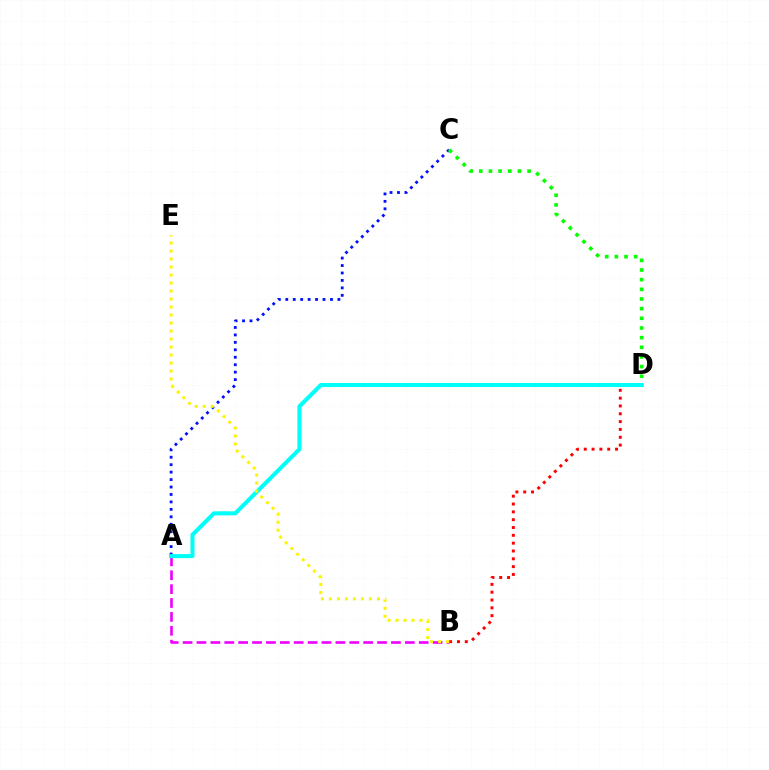{('A', 'C'): [{'color': '#0010ff', 'line_style': 'dotted', 'thickness': 2.02}], ('A', 'B'): [{'color': '#ee00ff', 'line_style': 'dashed', 'thickness': 1.89}], ('B', 'D'): [{'color': '#ff0000', 'line_style': 'dotted', 'thickness': 2.13}], ('C', 'D'): [{'color': '#08ff00', 'line_style': 'dotted', 'thickness': 2.62}], ('A', 'D'): [{'color': '#00fff6', 'line_style': 'solid', 'thickness': 2.92}], ('B', 'E'): [{'color': '#fcf500', 'line_style': 'dotted', 'thickness': 2.17}]}